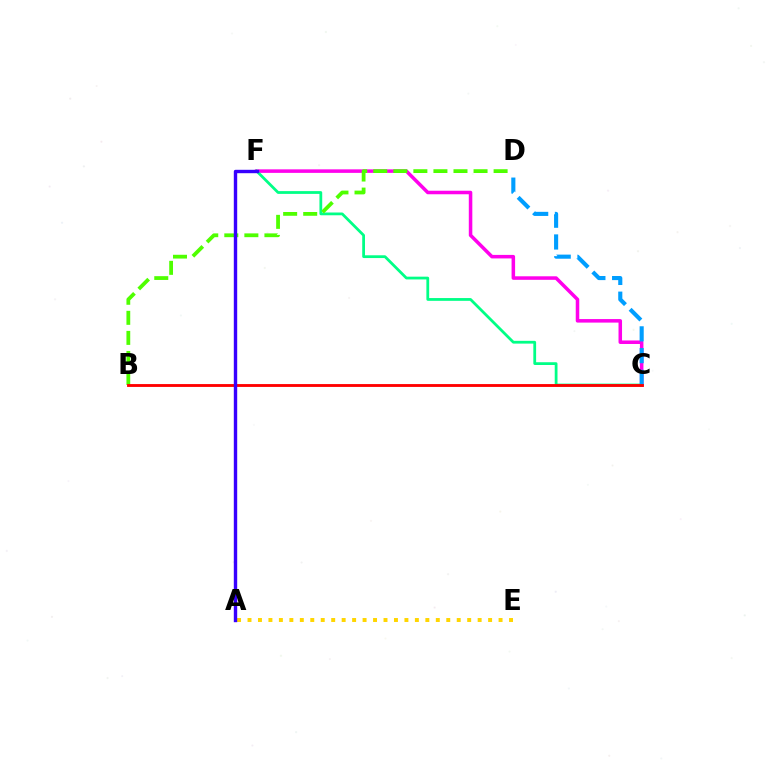{('C', 'F'): [{'color': '#ff00ed', 'line_style': 'solid', 'thickness': 2.54}, {'color': '#00ff86', 'line_style': 'solid', 'thickness': 2.0}], ('A', 'E'): [{'color': '#ffd500', 'line_style': 'dotted', 'thickness': 2.84}], ('B', 'D'): [{'color': '#4fff00', 'line_style': 'dashed', 'thickness': 2.72}], ('C', 'D'): [{'color': '#009eff', 'line_style': 'dashed', 'thickness': 2.96}], ('B', 'C'): [{'color': '#ff0000', 'line_style': 'solid', 'thickness': 2.06}], ('A', 'F'): [{'color': '#3700ff', 'line_style': 'solid', 'thickness': 2.44}]}